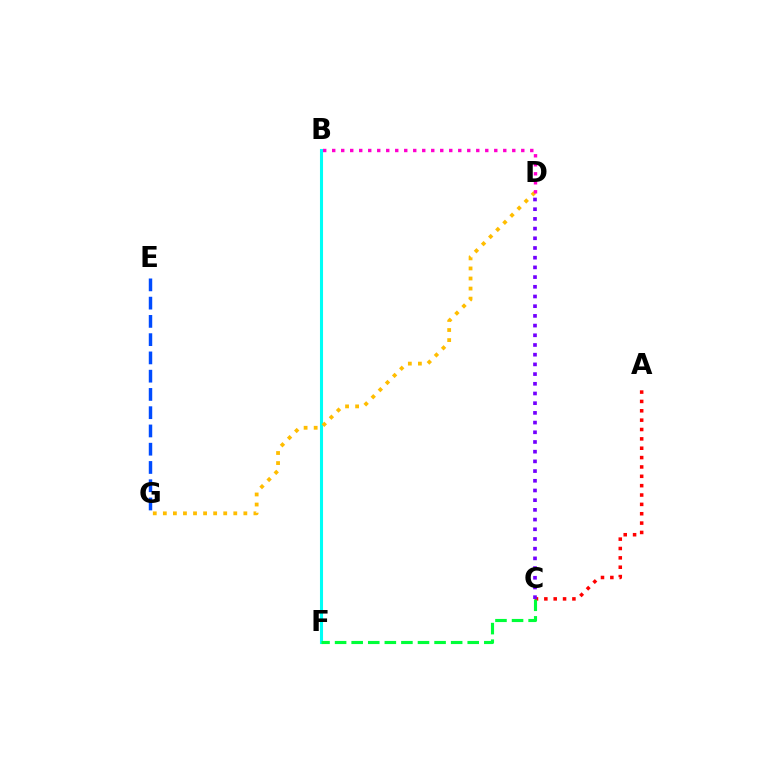{('B', 'F'): [{'color': '#84ff00', 'line_style': 'dotted', 'thickness': 1.84}, {'color': '#00fff6', 'line_style': 'solid', 'thickness': 2.21}], ('A', 'C'): [{'color': '#ff0000', 'line_style': 'dotted', 'thickness': 2.54}], ('C', 'F'): [{'color': '#00ff39', 'line_style': 'dashed', 'thickness': 2.25}], ('E', 'G'): [{'color': '#004bff', 'line_style': 'dashed', 'thickness': 2.48}], ('D', 'G'): [{'color': '#ffbd00', 'line_style': 'dotted', 'thickness': 2.73}], ('B', 'D'): [{'color': '#ff00cf', 'line_style': 'dotted', 'thickness': 2.45}], ('C', 'D'): [{'color': '#7200ff', 'line_style': 'dotted', 'thickness': 2.64}]}